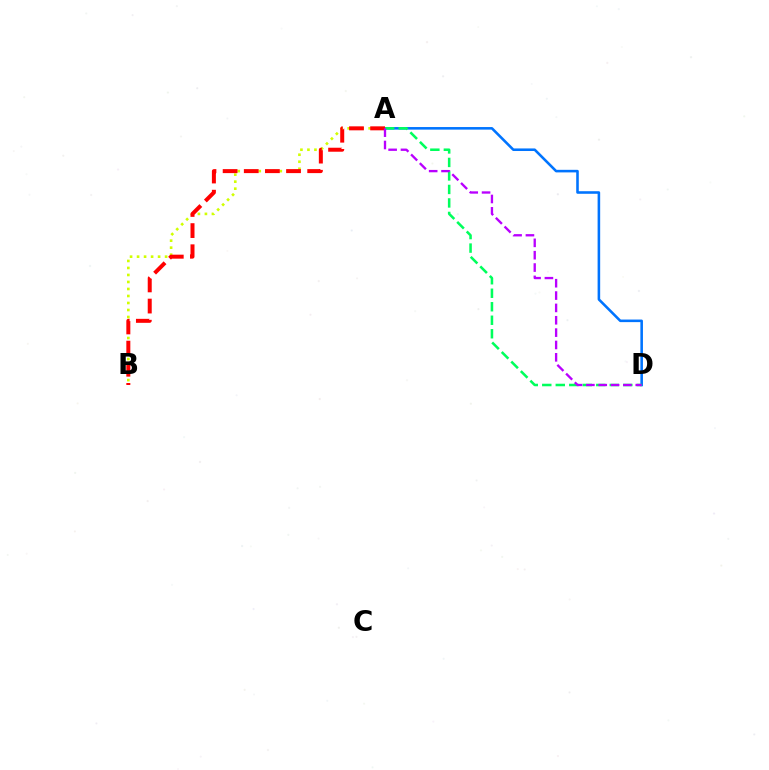{('A', 'B'): [{'color': '#d1ff00', 'line_style': 'dotted', 'thickness': 1.9}, {'color': '#ff0000', 'line_style': 'dashed', 'thickness': 2.87}], ('A', 'D'): [{'color': '#0074ff', 'line_style': 'solid', 'thickness': 1.85}, {'color': '#00ff5c', 'line_style': 'dashed', 'thickness': 1.83}, {'color': '#b900ff', 'line_style': 'dashed', 'thickness': 1.68}]}